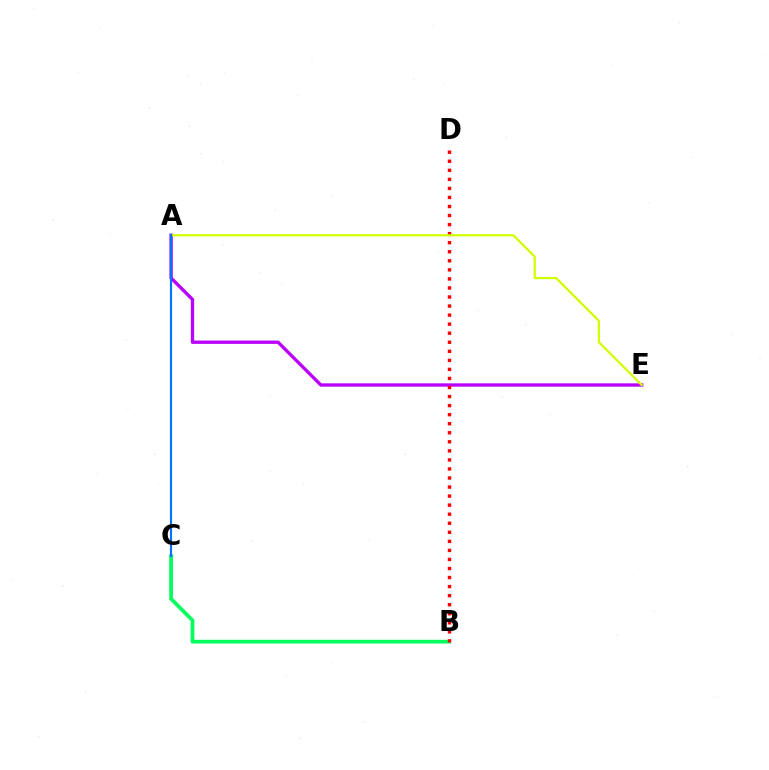{('B', 'C'): [{'color': '#00ff5c', 'line_style': 'solid', 'thickness': 2.68}], ('A', 'E'): [{'color': '#b900ff', 'line_style': 'solid', 'thickness': 2.4}, {'color': '#d1ff00', 'line_style': 'solid', 'thickness': 1.61}], ('B', 'D'): [{'color': '#ff0000', 'line_style': 'dotted', 'thickness': 2.46}], ('A', 'C'): [{'color': '#0074ff', 'line_style': 'solid', 'thickness': 1.56}]}